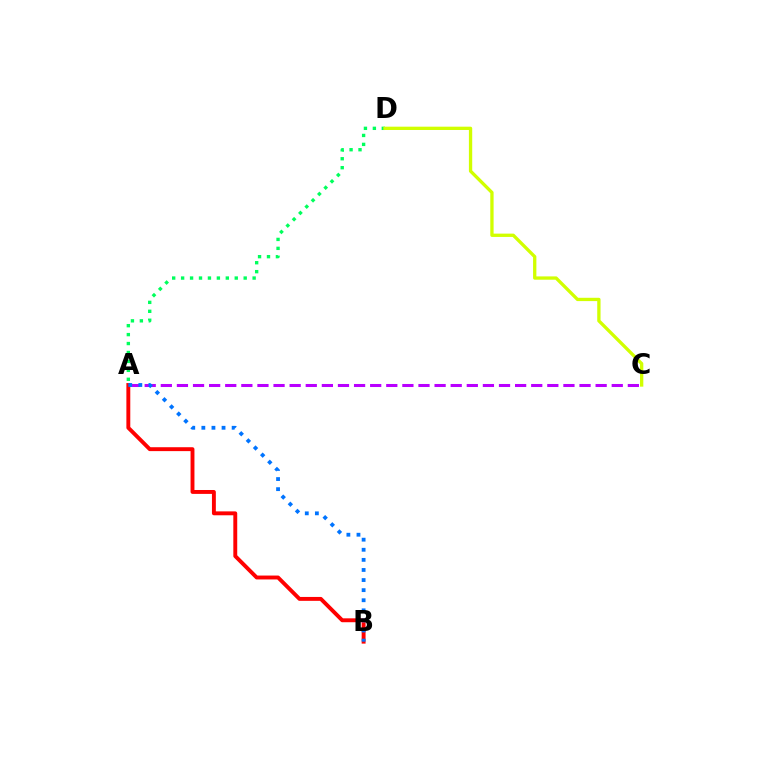{('A', 'C'): [{'color': '#b900ff', 'line_style': 'dashed', 'thickness': 2.19}], ('A', 'D'): [{'color': '#00ff5c', 'line_style': 'dotted', 'thickness': 2.43}], ('C', 'D'): [{'color': '#d1ff00', 'line_style': 'solid', 'thickness': 2.38}], ('A', 'B'): [{'color': '#ff0000', 'line_style': 'solid', 'thickness': 2.81}, {'color': '#0074ff', 'line_style': 'dotted', 'thickness': 2.74}]}